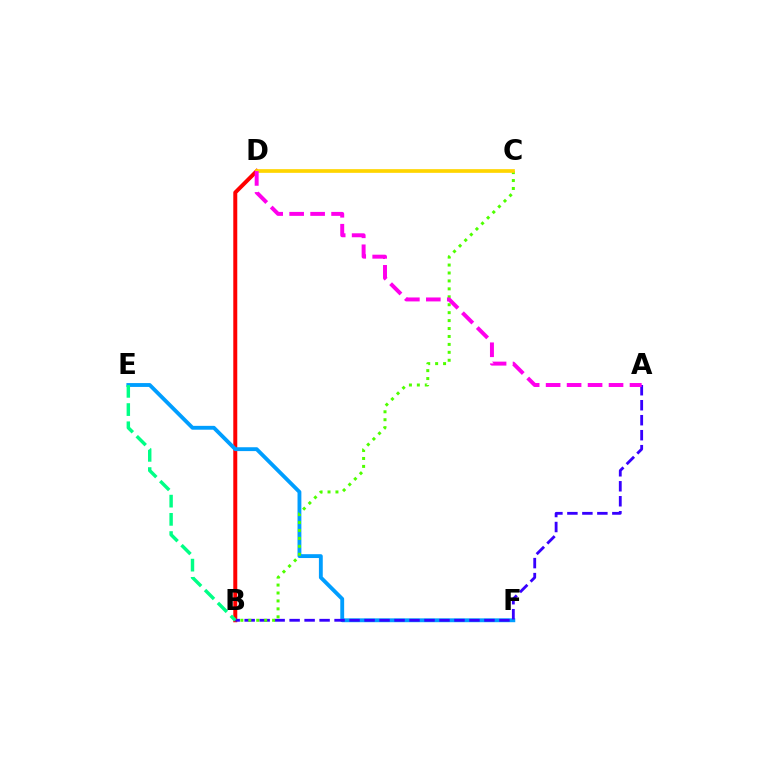{('B', 'D'): [{'color': '#ff0000', 'line_style': 'solid', 'thickness': 2.86}], ('E', 'F'): [{'color': '#009eff', 'line_style': 'solid', 'thickness': 2.77}], ('A', 'B'): [{'color': '#3700ff', 'line_style': 'dashed', 'thickness': 2.04}], ('B', 'C'): [{'color': '#4fff00', 'line_style': 'dotted', 'thickness': 2.16}], ('B', 'E'): [{'color': '#00ff86', 'line_style': 'dashed', 'thickness': 2.47}], ('C', 'D'): [{'color': '#ffd500', 'line_style': 'solid', 'thickness': 2.65}], ('A', 'D'): [{'color': '#ff00ed', 'line_style': 'dashed', 'thickness': 2.85}]}